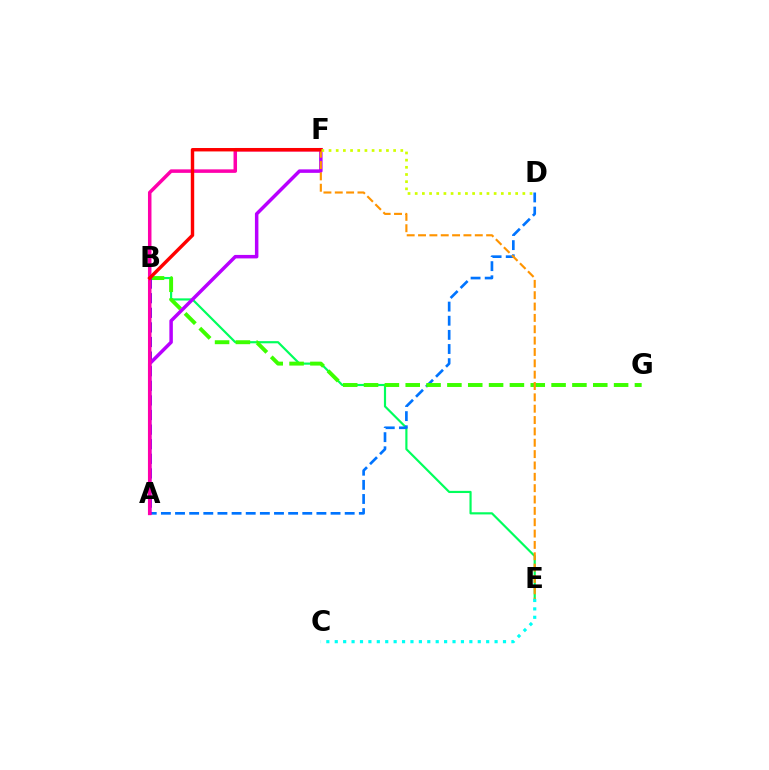{('B', 'E'): [{'color': '#00ff5c', 'line_style': 'solid', 'thickness': 1.56}], ('A', 'D'): [{'color': '#0074ff', 'line_style': 'dashed', 'thickness': 1.92}], ('B', 'G'): [{'color': '#3dff00', 'line_style': 'dashed', 'thickness': 2.83}], ('A', 'B'): [{'color': '#2500ff', 'line_style': 'dashed', 'thickness': 1.98}], ('A', 'F'): [{'color': '#b900ff', 'line_style': 'solid', 'thickness': 2.51}, {'color': '#ff00ac', 'line_style': 'solid', 'thickness': 2.53}], ('E', 'F'): [{'color': '#ff9400', 'line_style': 'dashed', 'thickness': 1.54}], ('C', 'E'): [{'color': '#00fff6', 'line_style': 'dotted', 'thickness': 2.29}], ('B', 'F'): [{'color': '#ff0000', 'line_style': 'solid', 'thickness': 2.46}], ('D', 'F'): [{'color': '#d1ff00', 'line_style': 'dotted', 'thickness': 1.95}]}